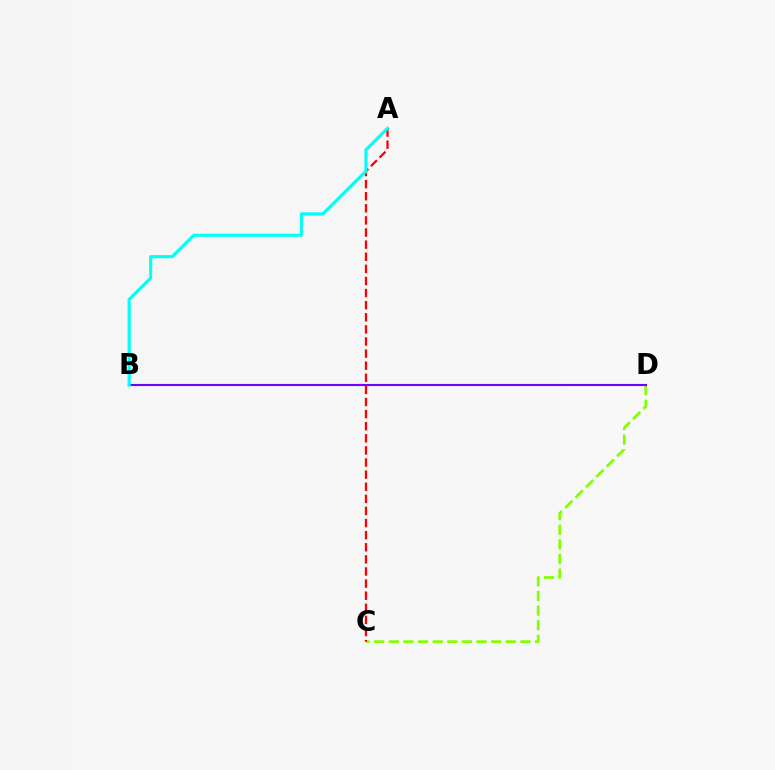{('C', 'D'): [{'color': '#84ff00', 'line_style': 'dashed', 'thickness': 1.99}], ('B', 'D'): [{'color': '#7200ff', 'line_style': 'solid', 'thickness': 1.52}], ('A', 'C'): [{'color': '#ff0000', 'line_style': 'dashed', 'thickness': 1.64}], ('A', 'B'): [{'color': '#00fff6', 'line_style': 'solid', 'thickness': 2.26}]}